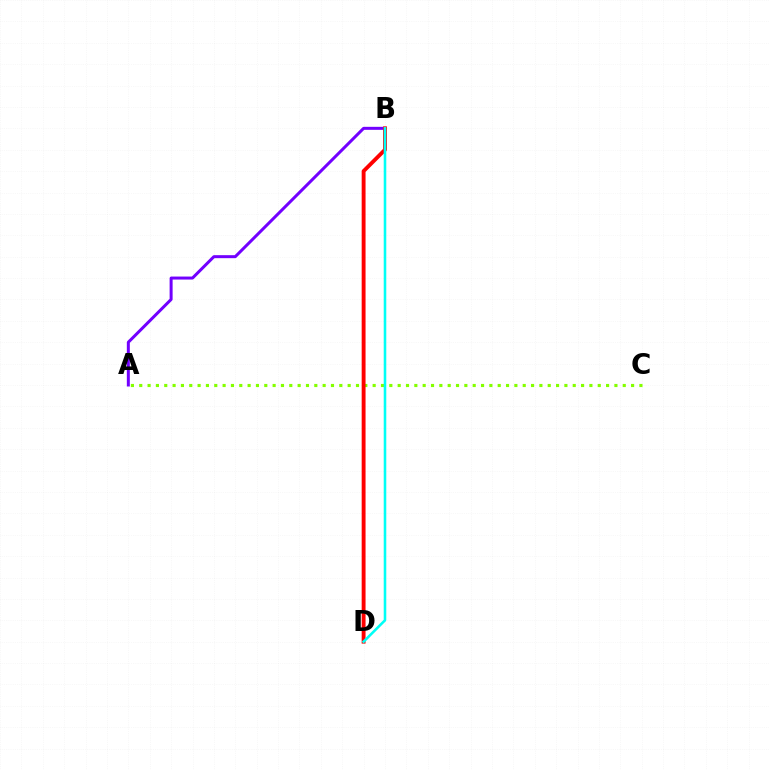{('A', 'C'): [{'color': '#84ff00', 'line_style': 'dotted', 'thickness': 2.26}], ('A', 'B'): [{'color': '#7200ff', 'line_style': 'solid', 'thickness': 2.16}], ('B', 'D'): [{'color': '#ff0000', 'line_style': 'solid', 'thickness': 2.79}, {'color': '#00fff6', 'line_style': 'solid', 'thickness': 1.85}]}